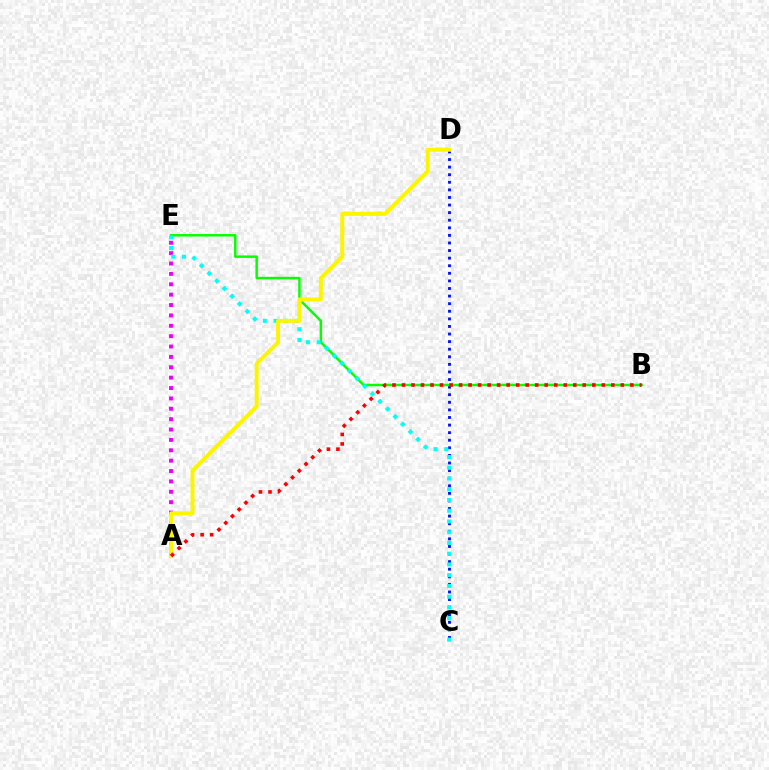{('C', 'D'): [{'color': '#0010ff', 'line_style': 'dotted', 'thickness': 2.06}], ('A', 'E'): [{'color': '#ee00ff', 'line_style': 'dotted', 'thickness': 2.82}], ('B', 'E'): [{'color': '#08ff00', 'line_style': 'solid', 'thickness': 1.78}], ('C', 'E'): [{'color': '#00fff6', 'line_style': 'dotted', 'thickness': 2.92}], ('A', 'D'): [{'color': '#fcf500', 'line_style': 'solid', 'thickness': 2.85}], ('A', 'B'): [{'color': '#ff0000', 'line_style': 'dotted', 'thickness': 2.59}]}